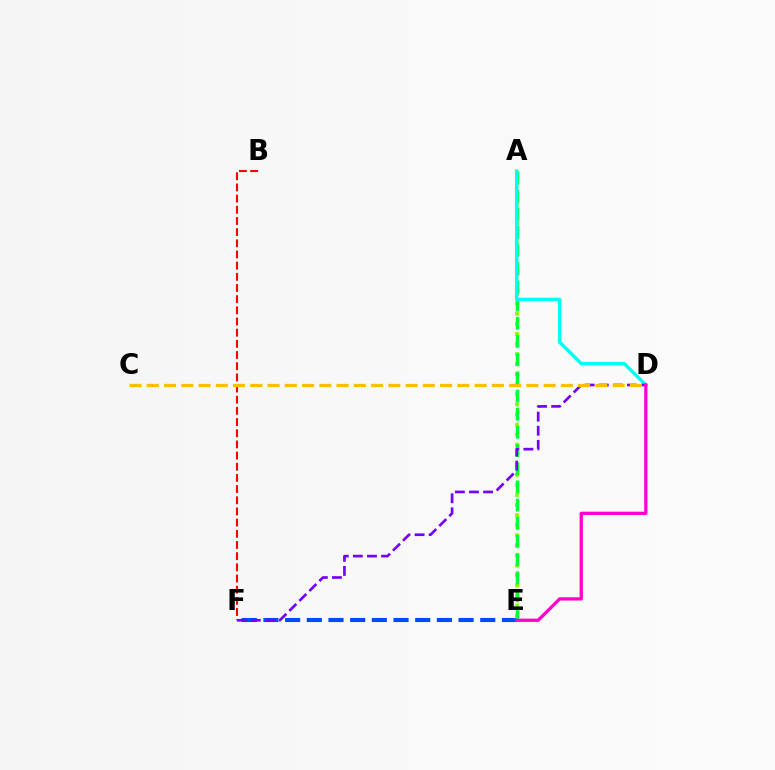{('A', 'E'): [{'color': '#84ff00', 'line_style': 'dotted', 'thickness': 2.73}, {'color': '#00ff39', 'line_style': 'dashed', 'thickness': 2.47}], ('E', 'F'): [{'color': '#004bff', 'line_style': 'dashed', 'thickness': 2.95}], ('A', 'D'): [{'color': '#00fff6', 'line_style': 'solid', 'thickness': 2.46}], ('D', 'F'): [{'color': '#7200ff', 'line_style': 'dashed', 'thickness': 1.92}], ('B', 'F'): [{'color': '#ff0000', 'line_style': 'dashed', 'thickness': 1.52}], ('D', 'E'): [{'color': '#ff00cf', 'line_style': 'solid', 'thickness': 2.36}], ('C', 'D'): [{'color': '#ffbd00', 'line_style': 'dashed', 'thickness': 2.34}]}